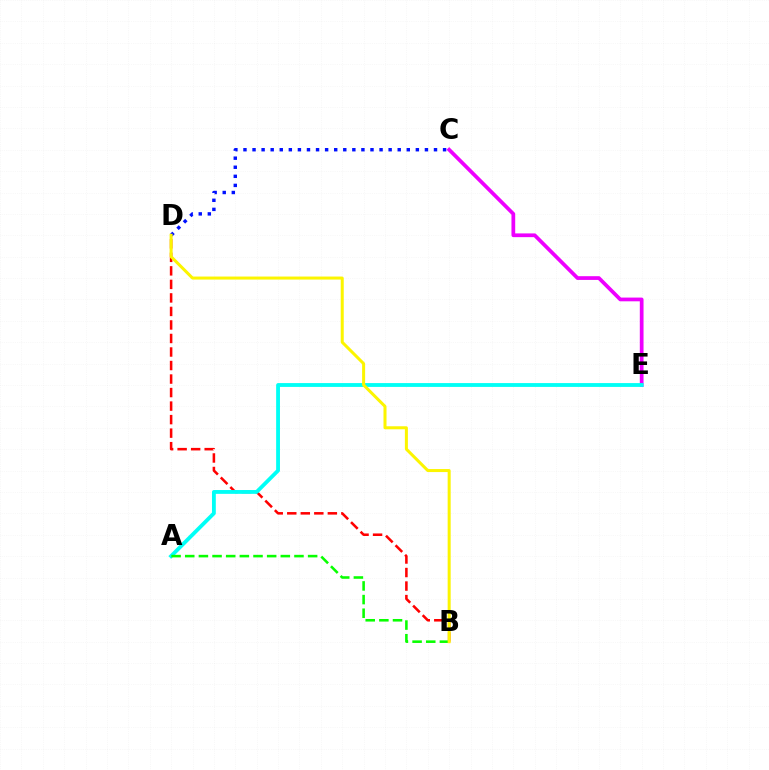{('B', 'D'): [{'color': '#ff0000', 'line_style': 'dashed', 'thickness': 1.84}, {'color': '#fcf500', 'line_style': 'solid', 'thickness': 2.18}], ('C', 'E'): [{'color': '#ee00ff', 'line_style': 'solid', 'thickness': 2.69}], ('A', 'E'): [{'color': '#00fff6', 'line_style': 'solid', 'thickness': 2.75}], ('A', 'B'): [{'color': '#08ff00', 'line_style': 'dashed', 'thickness': 1.85}], ('C', 'D'): [{'color': '#0010ff', 'line_style': 'dotted', 'thickness': 2.47}]}